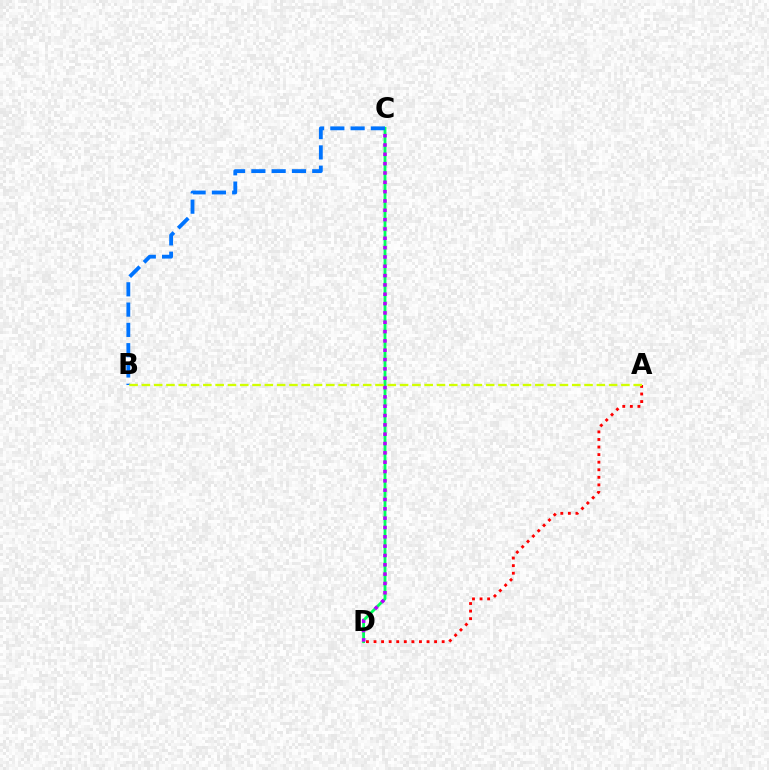{('A', 'D'): [{'color': '#ff0000', 'line_style': 'dotted', 'thickness': 2.06}], ('C', 'D'): [{'color': '#00ff5c', 'line_style': 'solid', 'thickness': 2.04}, {'color': '#b900ff', 'line_style': 'dotted', 'thickness': 2.53}], ('B', 'C'): [{'color': '#0074ff', 'line_style': 'dashed', 'thickness': 2.76}], ('A', 'B'): [{'color': '#d1ff00', 'line_style': 'dashed', 'thickness': 1.67}]}